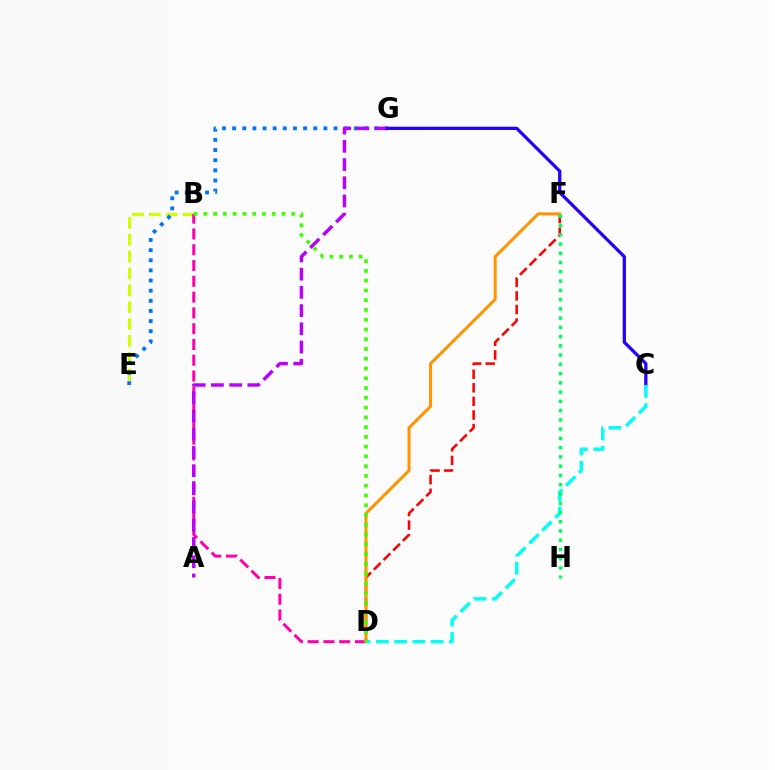{('B', 'E'): [{'color': '#d1ff00', 'line_style': 'dashed', 'thickness': 2.29}], ('E', 'G'): [{'color': '#0074ff', 'line_style': 'dotted', 'thickness': 2.75}], ('B', 'D'): [{'color': '#ff00ac', 'line_style': 'dashed', 'thickness': 2.14}, {'color': '#3dff00', 'line_style': 'dotted', 'thickness': 2.65}], ('D', 'F'): [{'color': '#ff0000', 'line_style': 'dashed', 'thickness': 1.85}, {'color': '#ff9400', 'line_style': 'solid', 'thickness': 2.19}], ('A', 'G'): [{'color': '#b900ff', 'line_style': 'dashed', 'thickness': 2.48}], ('C', 'G'): [{'color': '#2500ff', 'line_style': 'solid', 'thickness': 2.34}], ('C', 'D'): [{'color': '#00fff6', 'line_style': 'dashed', 'thickness': 2.48}], ('F', 'H'): [{'color': '#00ff5c', 'line_style': 'dotted', 'thickness': 2.51}]}